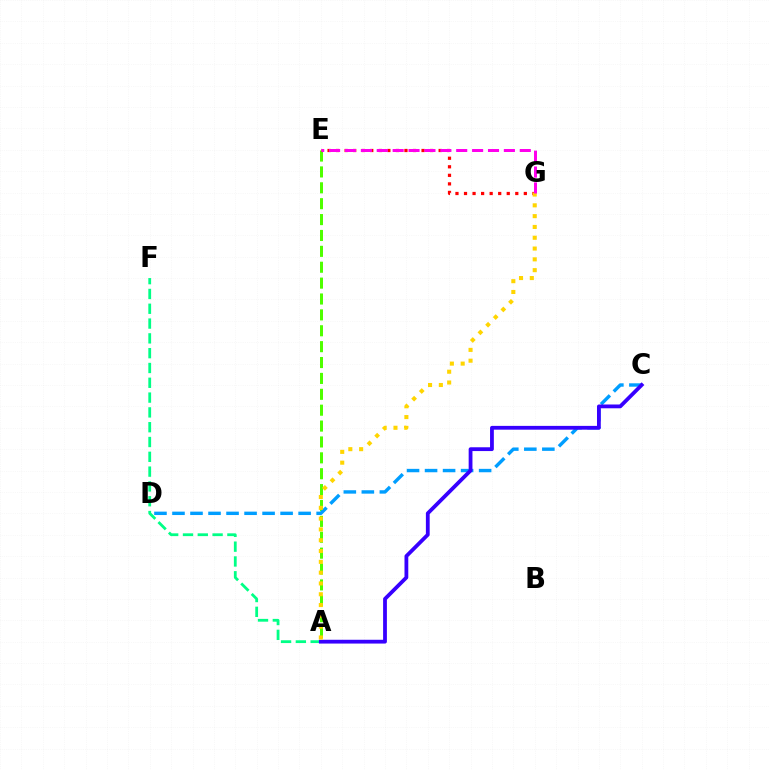{('A', 'E'): [{'color': '#4fff00', 'line_style': 'dashed', 'thickness': 2.16}], ('C', 'D'): [{'color': '#009eff', 'line_style': 'dashed', 'thickness': 2.45}], ('E', 'G'): [{'color': '#ff0000', 'line_style': 'dotted', 'thickness': 2.32}, {'color': '#ff00ed', 'line_style': 'dashed', 'thickness': 2.16}], ('A', 'F'): [{'color': '#00ff86', 'line_style': 'dashed', 'thickness': 2.01}], ('A', 'C'): [{'color': '#3700ff', 'line_style': 'solid', 'thickness': 2.73}], ('A', 'G'): [{'color': '#ffd500', 'line_style': 'dotted', 'thickness': 2.94}]}